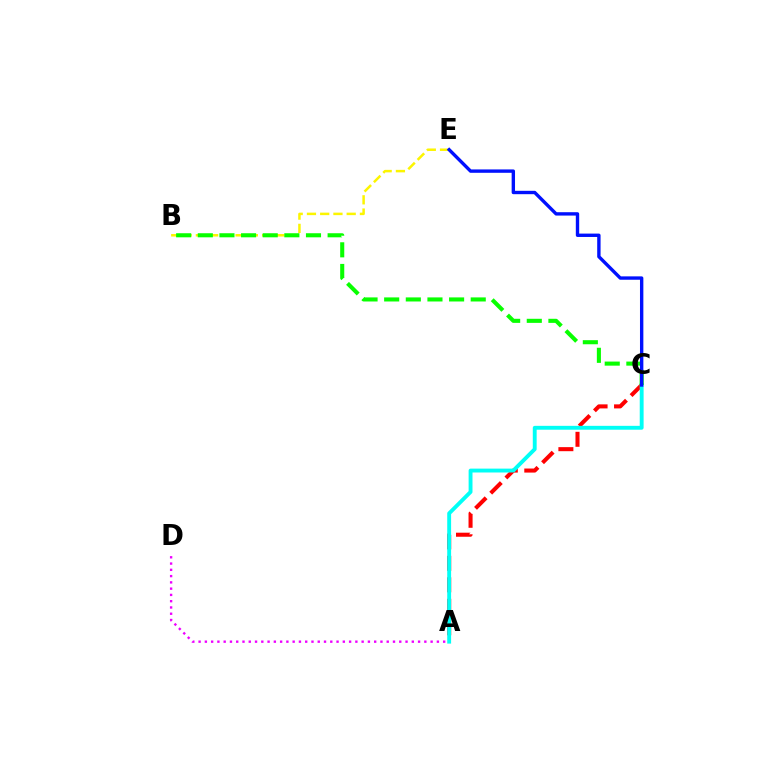{('A', 'C'): [{'color': '#ff0000', 'line_style': 'dashed', 'thickness': 2.92}, {'color': '#00fff6', 'line_style': 'solid', 'thickness': 2.79}], ('B', 'E'): [{'color': '#fcf500', 'line_style': 'dashed', 'thickness': 1.8}], ('A', 'D'): [{'color': '#ee00ff', 'line_style': 'dotted', 'thickness': 1.7}], ('B', 'C'): [{'color': '#08ff00', 'line_style': 'dashed', 'thickness': 2.94}], ('C', 'E'): [{'color': '#0010ff', 'line_style': 'solid', 'thickness': 2.43}]}